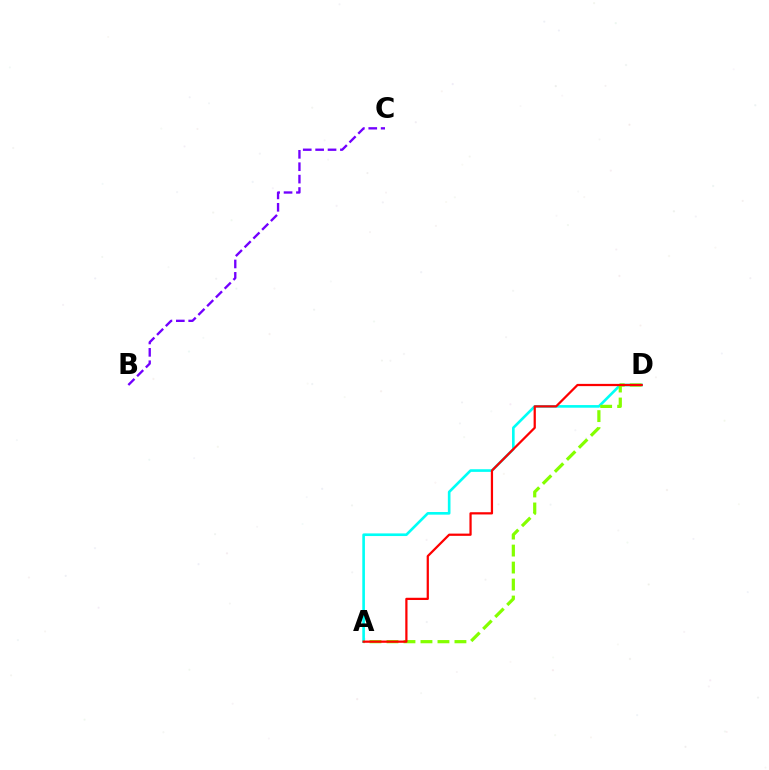{('A', 'D'): [{'color': '#00fff6', 'line_style': 'solid', 'thickness': 1.9}, {'color': '#84ff00', 'line_style': 'dashed', 'thickness': 2.31}, {'color': '#ff0000', 'line_style': 'solid', 'thickness': 1.61}], ('B', 'C'): [{'color': '#7200ff', 'line_style': 'dashed', 'thickness': 1.68}]}